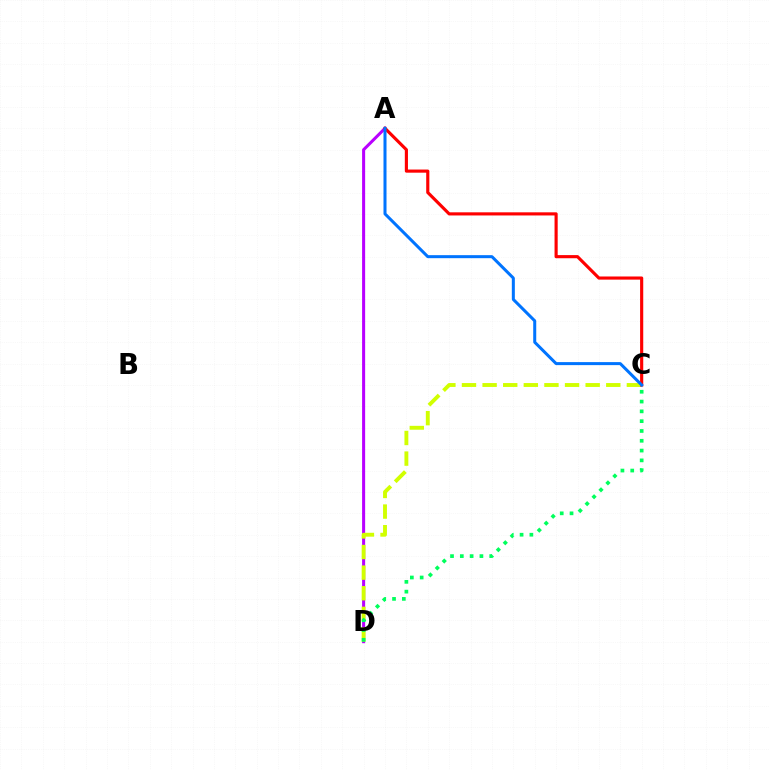{('A', 'D'): [{'color': '#b900ff', 'line_style': 'solid', 'thickness': 2.19}], ('C', 'D'): [{'color': '#d1ff00', 'line_style': 'dashed', 'thickness': 2.8}, {'color': '#00ff5c', 'line_style': 'dotted', 'thickness': 2.66}], ('A', 'C'): [{'color': '#ff0000', 'line_style': 'solid', 'thickness': 2.26}, {'color': '#0074ff', 'line_style': 'solid', 'thickness': 2.18}]}